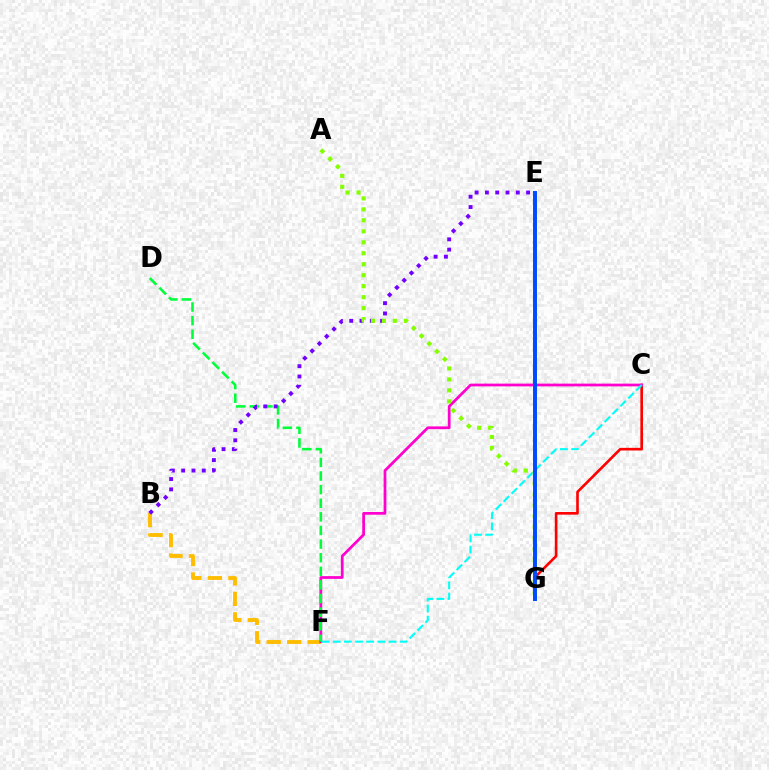{('C', 'G'): [{'color': '#ff0000', 'line_style': 'solid', 'thickness': 1.9}], ('B', 'F'): [{'color': '#ffbd00', 'line_style': 'dashed', 'thickness': 2.78}], ('C', 'F'): [{'color': '#ff00cf', 'line_style': 'solid', 'thickness': 1.98}, {'color': '#00fff6', 'line_style': 'dashed', 'thickness': 1.52}], ('D', 'F'): [{'color': '#00ff39', 'line_style': 'dashed', 'thickness': 1.85}], ('B', 'E'): [{'color': '#7200ff', 'line_style': 'dotted', 'thickness': 2.8}], ('A', 'G'): [{'color': '#84ff00', 'line_style': 'dotted', 'thickness': 2.98}], ('E', 'G'): [{'color': '#004bff', 'line_style': 'solid', 'thickness': 2.84}]}